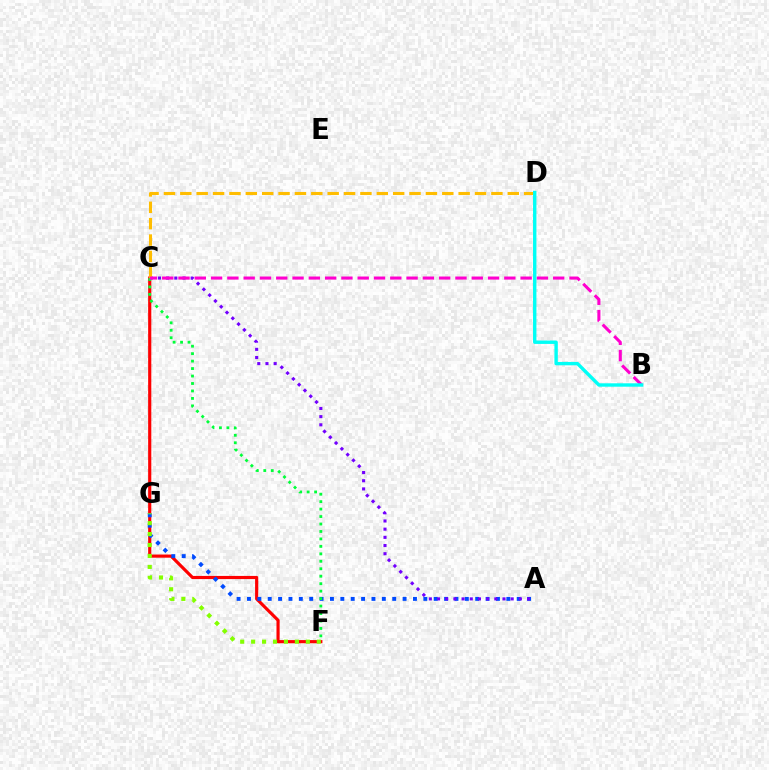{('C', 'F'): [{'color': '#ff0000', 'line_style': 'solid', 'thickness': 2.27}, {'color': '#00ff39', 'line_style': 'dotted', 'thickness': 2.03}], ('A', 'G'): [{'color': '#004bff', 'line_style': 'dotted', 'thickness': 2.82}], ('A', 'C'): [{'color': '#7200ff', 'line_style': 'dotted', 'thickness': 2.22}], ('C', 'D'): [{'color': '#ffbd00', 'line_style': 'dashed', 'thickness': 2.22}], ('B', 'C'): [{'color': '#ff00cf', 'line_style': 'dashed', 'thickness': 2.21}], ('B', 'D'): [{'color': '#00fff6', 'line_style': 'solid', 'thickness': 2.44}], ('F', 'G'): [{'color': '#84ff00', 'line_style': 'dotted', 'thickness': 2.97}]}